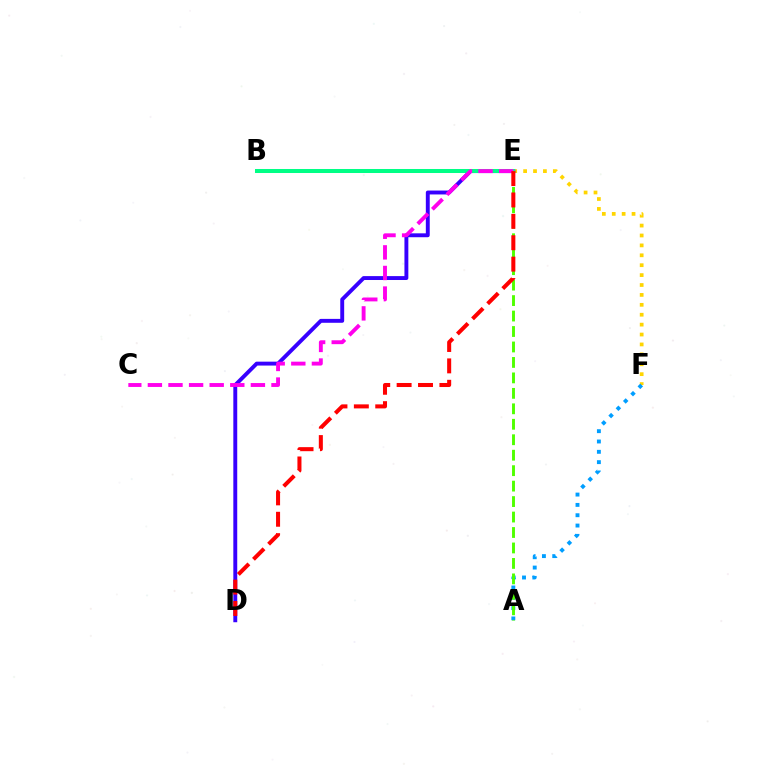{('E', 'F'): [{'color': '#ffd500', 'line_style': 'dotted', 'thickness': 2.69}], ('D', 'E'): [{'color': '#3700ff', 'line_style': 'solid', 'thickness': 2.81}, {'color': '#ff0000', 'line_style': 'dashed', 'thickness': 2.91}], ('A', 'F'): [{'color': '#009eff', 'line_style': 'dotted', 'thickness': 2.8}], ('B', 'E'): [{'color': '#00ff86', 'line_style': 'solid', 'thickness': 2.89}], ('A', 'E'): [{'color': '#4fff00', 'line_style': 'dashed', 'thickness': 2.1}], ('C', 'E'): [{'color': '#ff00ed', 'line_style': 'dashed', 'thickness': 2.8}]}